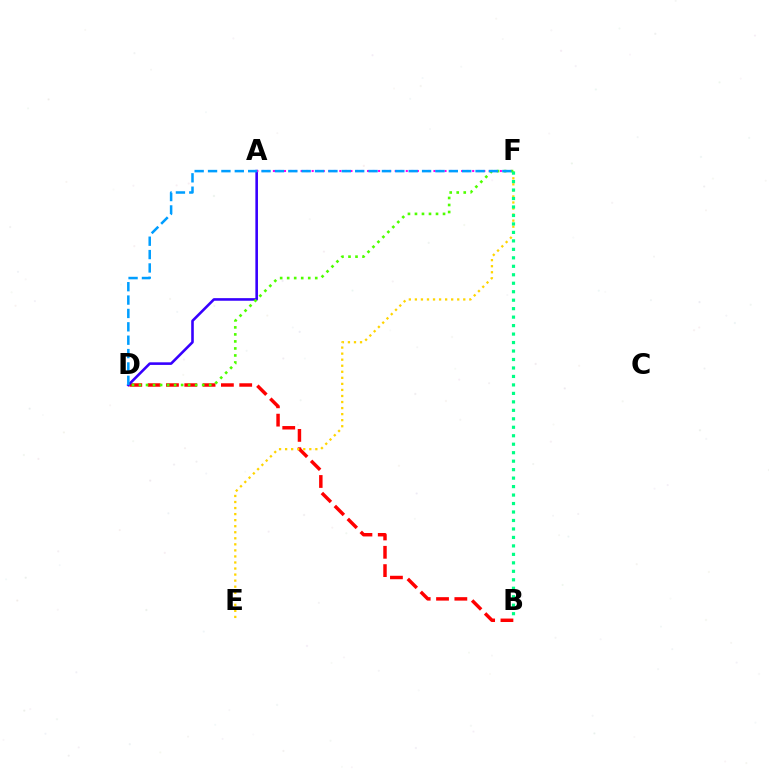{('B', 'D'): [{'color': '#ff0000', 'line_style': 'dashed', 'thickness': 2.49}], ('A', 'D'): [{'color': '#3700ff', 'line_style': 'solid', 'thickness': 1.87}], ('A', 'F'): [{'color': '#ff00ed', 'line_style': 'dotted', 'thickness': 1.5}], ('E', 'F'): [{'color': '#ffd500', 'line_style': 'dotted', 'thickness': 1.64}], ('D', 'F'): [{'color': '#4fff00', 'line_style': 'dotted', 'thickness': 1.91}, {'color': '#009eff', 'line_style': 'dashed', 'thickness': 1.82}], ('B', 'F'): [{'color': '#00ff86', 'line_style': 'dotted', 'thickness': 2.3}]}